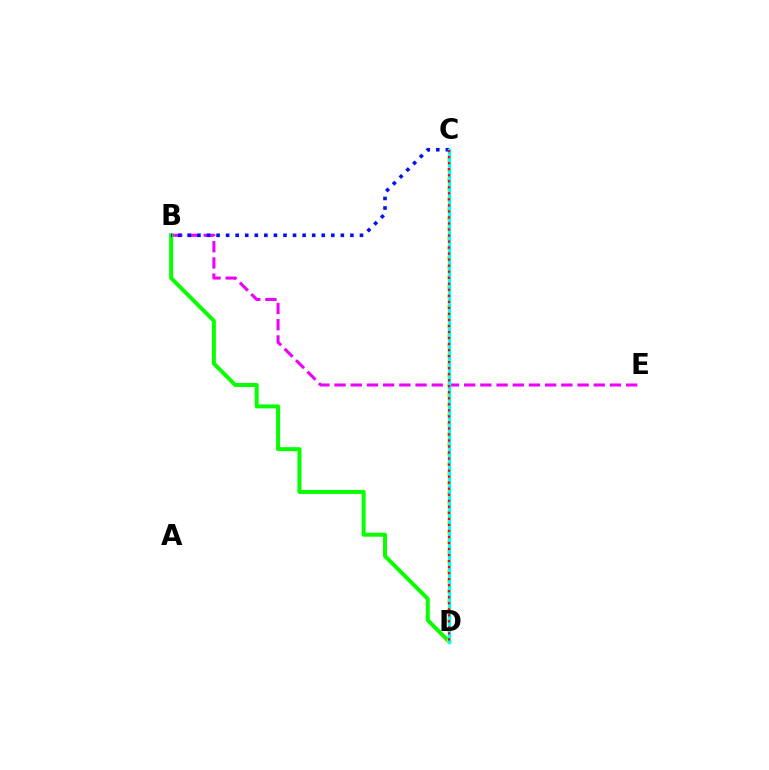{('B', 'E'): [{'color': '#ee00ff', 'line_style': 'dashed', 'thickness': 2.2}], ('B', 'D'): [{'color': '#08ff00', 'line_style': 'solid', 'thickness': 2.86}], ('C', 'D'): [{'color': '#fcf500', 'line_style': 'dotted', 'thickness': 2.66}, {'color': '#00fff6', 'line_style': 'solid', 'thickness': 2.34}, {'color': '#ff0000', 'line_style': 'dotted', 'thickness': 1.64}], ('B', 'C'): [{'color': '#0010ff', 'line_style': 'dotted', 'thickness': 2.6}]}